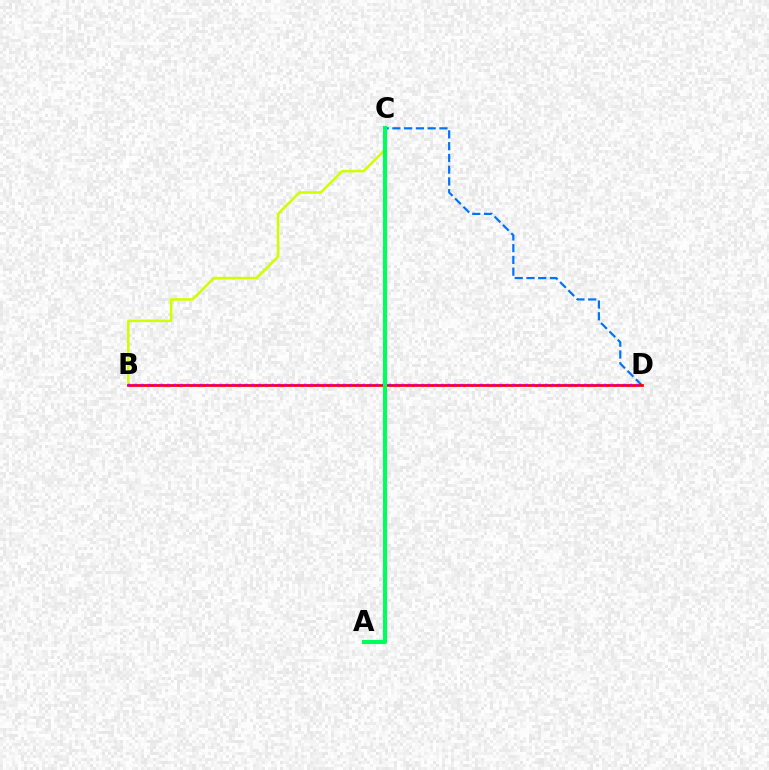{('C', 'D'): [{'color': '#0074ff', 'line_style': 'dashed', 'thickness': 1.6}], ('B', 'C'): [{'color': '#d1ff00', 'line_style': 'solid', 'thickness': 1.85}], ('B', 'D'): [{'color': '#ff0000', 'line_style': 'solid', 'thickness': 1.98}, {'color': '#b900ff', 'line_style': 'dotted', 'thickness': 1.77}], ('A', 'C'): [{'color': '#00ff5c', 'line_style': 'solid', 'thickness': 2.99}]}